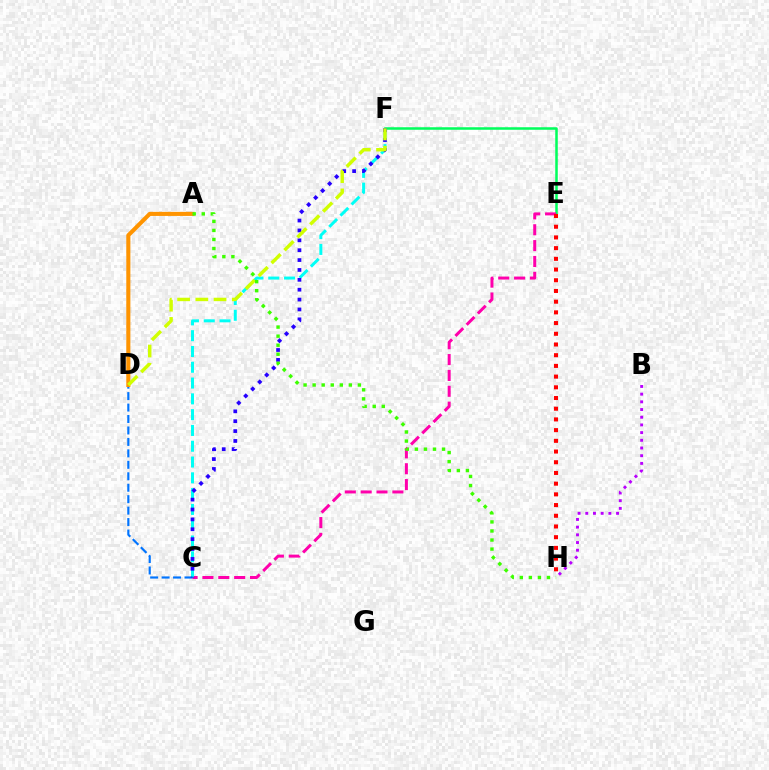{('E', 'F'): [{'color': '#00ff5c', 'line_style': 'solid', 'thickness': 1.82}], ('C', 'E'): [{'color': '#ff00ac', 'line_style': 'dashed', 'thickness': 2.15}], ('C', 'F'): [{'color': '#00fff6', 'line_style': 'dashed', 'thickness': 2.15}, {'color': '#2500ff', 'line_style': 'dotted', 'thickness': 2.68}], ('C', 'D'): [{'color': '#0074ff', 'line_style': 'dashed', 'thickness': 1.56}], ('A', 'D'): [{'color': '#ff9400', 'line_style': 'solid', 'thickness': 2.94}], ('D', 'F'): [{'color': '#d1ff00', 'line_style': 'dashed', 'thickness': 2.48}], ('E', 'H'): [{'color': '#ff0000', 'line_style': 'dotted', 'thickness': 2.91}], ('A', 'H'): [{'color': '#3dff00', 'line_style': 'dotted', 'thickness': 2.46}], ('B', 'H'): [{'color': '#b900ff', 'line_style': 'dotted', 'thickness': 2.09}]}